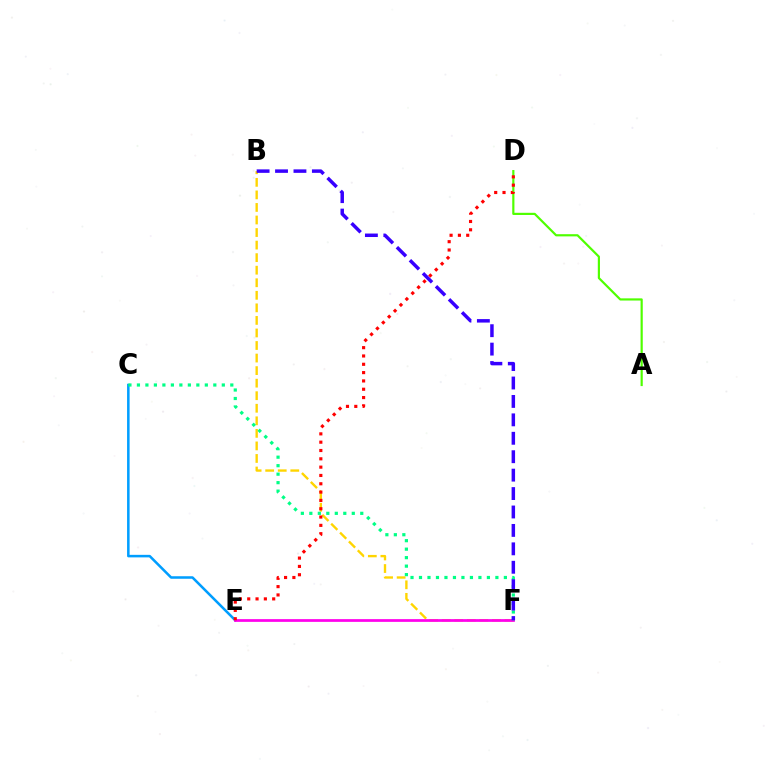{('C', 'E'): [{'color': '#009eff', 'line_style': 'solid', 'thickness': 1.82}], ('B', 'F'): [{'color': '#ffd500', 'line_style': 'dashed', 'thickness': 1.71}, {'color': '#3700ff', 'line_style': 'dashed', 'thickness': 2.5}], ('E', 'F'): [{'color': '#ff00ed', 'line_style': 'solid', 'thickness': 1.97}], ('A', 'D'): [{'color': '#4fff00', 'line_style': 'solid', 'thickness': 1.57}], ('C', 'F'): [{'color': '#00ff86', 'line_style': 'dotted', 'thickness': 2.31}], ('D', 'E'): [{'color': '#ff0000', 'line_style': 'dotted', 'thickness': 2.26}]}